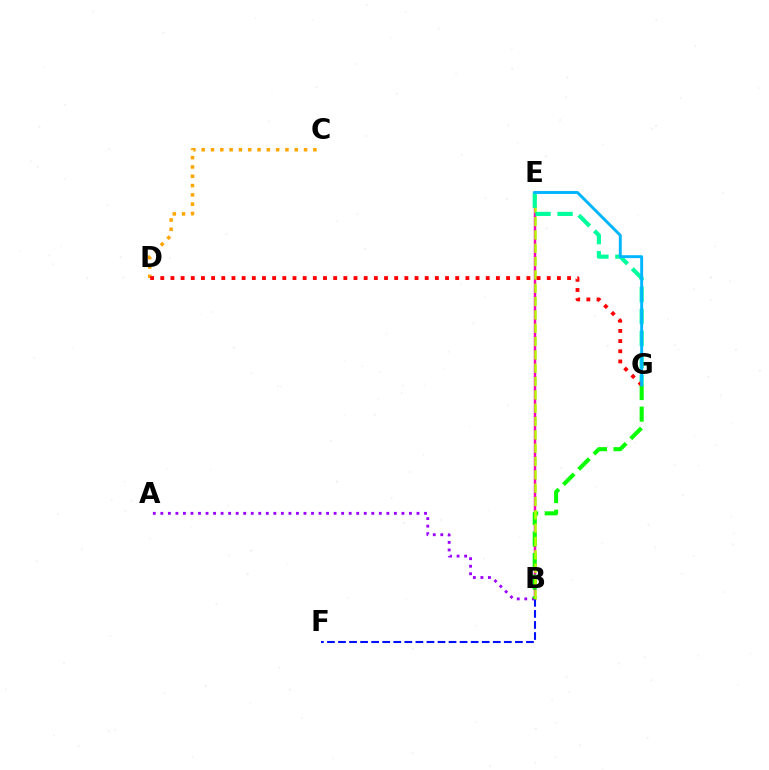{('A', 'B'): [{'color': '#9b00ff', 'line_style': 'dotted', 'thickness': 2.05}], ('C', 'D'): [{'color': '#ffa500', 'line_style': 'dotted', 'thickness': 2.53}], ('B', 'E'): [{'color': '#ff00bd', 'line_style': 'solid', 'thickness': 1.77}, {'color': '#b3ff00', 'line_style': 'dashed', 'thickness': 1.81}], ('B', 'F'): [{'color': '#0010ff', 'line_style': 'dashed', 'thickness': 1.5}], ('B', 'G'): [{'color': '#08ff00', 'line_style': 'dashed', 'thickness': 2.93}], ('E', 'G'): [{'color': '#00ff9d', 'line_style': 'dashed', 'thickness': 2.99}, {'color': '#00b5ff', 'line_style': 'solid', 'thickness': 2.11}], ('D', 'G'): [{'color': '#ff0000', 'line_style': 'dotted', 'thickness': 2.76}]}